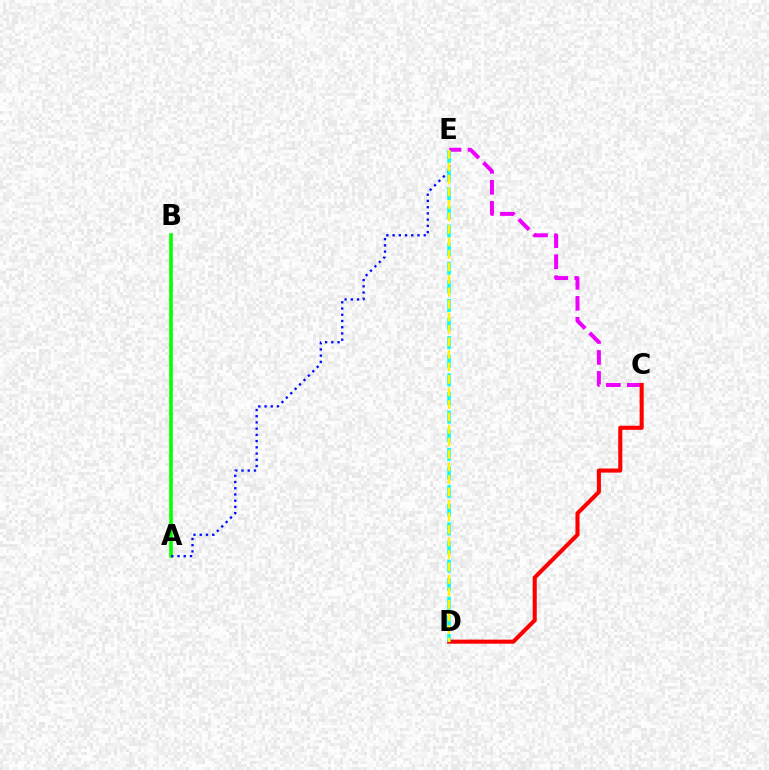{('A', 'B'): [{'color': '#08ff00', 'line_style': 'solid', 'thickness': 2.6}], ('C', 'E'): [{'color': '#ee00ff', 'line_style': 'dashed', 'thickness': 2.85}], ('A', 'E'): [{'color': '#0010ff', 'line_style': 'dotted', 'thickness': 1.69}], ('C', 'D'): [{'color': '#ff0000', 'line_style': 'solid', 'thickness': 2.93}], ('D', 'E'): [{'color': '#00fff6', 'line_style': 'dashed', 'thickness': 2.53}, {'color': '#fcf500', 'line_style': 'dashed', 'thickness': 1.7}]}